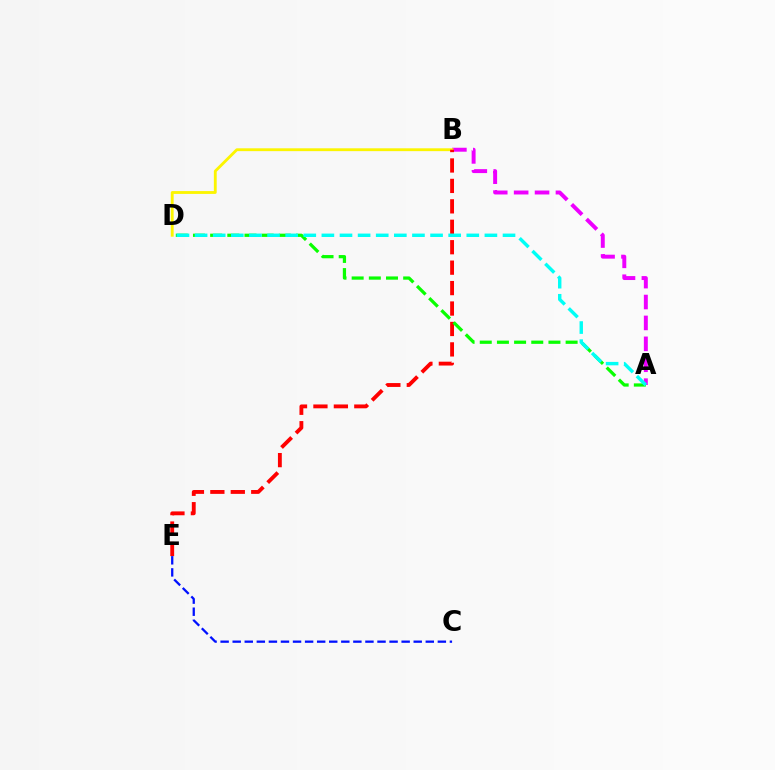{('A', 'B'): [{'color': '#ee00ff', 'line_style': 'dashed', 'thickness': 2.84}], ('B', 'D'): [{'color': '#fcf500', 'line_style': 'solid', 'thickness': 2.05}], ('B', 'E'): [{'color': '#ff0000', 'line_style': 'dashed', 'thickness': 2.78}], ('A', 'D'): [{'color': '#08ff00', 'line_style': 'dashed', 'thickness': 2.33}, {'color': '#00fff6', 'line_style': 'dashed', 'thickness': 2.46}], ('C', 'E'): [{'color': '#0010ff', 'line_style': 'dashed', 'thickness': 1.64}]}